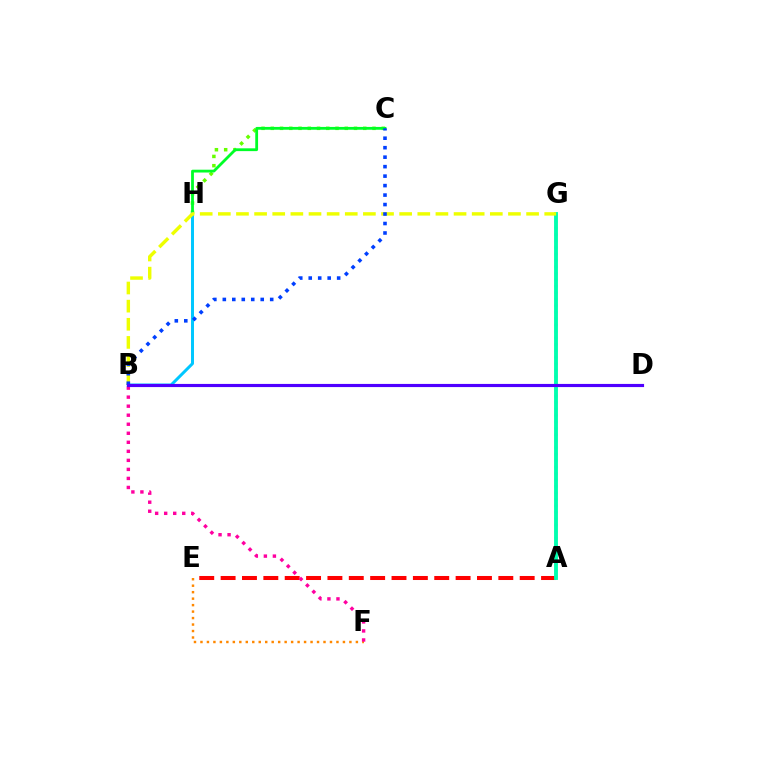{('C', 'H'): [{'color': '#66ff00', 'line_style': 'dotted', 'thickness': 2.51}, {'color': '#00ff27', 'line_style': 'solid', 'thickness': 2.02}], ('A', 'E'): [{'color': '#ff0000', 'line_style': 'dashed', 'thickness': 2.9}], ('A', 'G'): [{'color': '#d600ff', 'line_style': 'dotted', 'thickness': 1.75}, {'color': '#00ffaf', 'line_style': 'solid', 'thickness': 2.77}], ('B', 'H'): [{'color': '#00c7ff', 'line_style': 'solid', 'thickness': 2.15}], ('B', 'G'): [{'color': '#eeff00', 'line_style': 'dashed', 'thickness': 2.46}], ('B', 'C'): [{'color': '#003fff', 'line_style': 'dotted', 'thickness': 2.58}], ('E', 'F'): [{'color': '#ff8800', 'line_style': 'dotted', 'thickness': 1.76}], ('B', 'F'): [{'color': '#ff00a0', 'line_style': 'dotted', 'thickness': 2.45}], ('B', 'D'): [{'color': '#4f00ff', 'line_style': 'solid', 'thickness': 2.27}]}